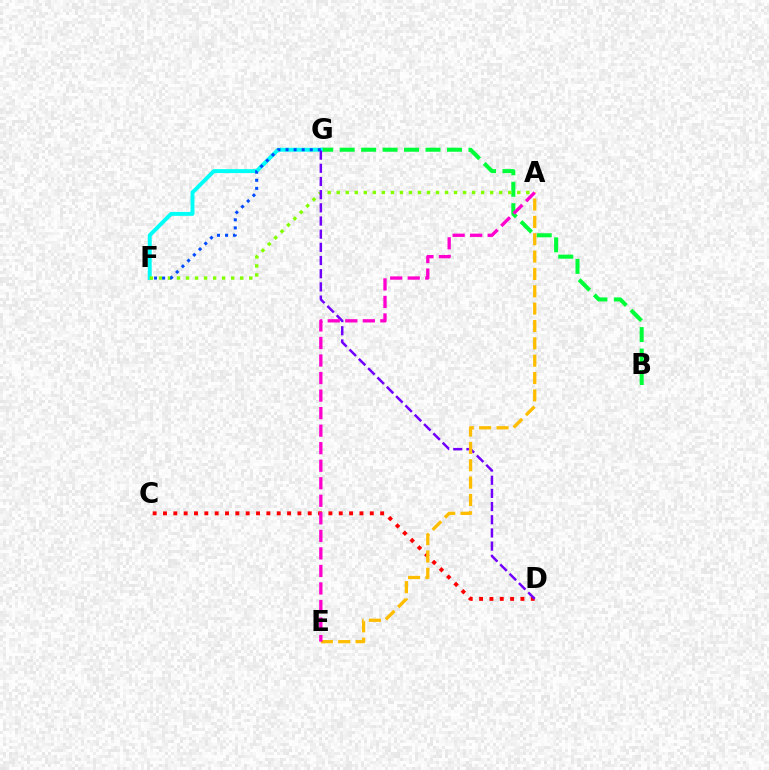{('B', 'G'): [{'color': '#00ff39', 'line_style': 'dashed', 'thickness': 2.92}], ('F', 'G'): [{'color': '#00fff6', 'line_style': 'solid', 'thickness': 2.84}, {'color': '#004bff', 'line_style': 'dotted', 'thickness': 2.19}], ('C', 'D'): [{'color': '#ff0000', 'line_style': 'dotted', 'thickness': 2.81}], ('A', 'F'): [{'color': '#84ff00', 'line_style': 'dotted', 'thickness': 2.45}], ('D', 'G'): [{'color': '#7200ff', 'line_style': 'dashed', 'thickness': 1.79}], ('A', 'E'): [{'color': '#ffbd00', 'line_style': 'dashed', 'thickness': 2.36}, {'color': '#ff00cf', 'line_style': 'dashed', 'thickness': 2.38}]}